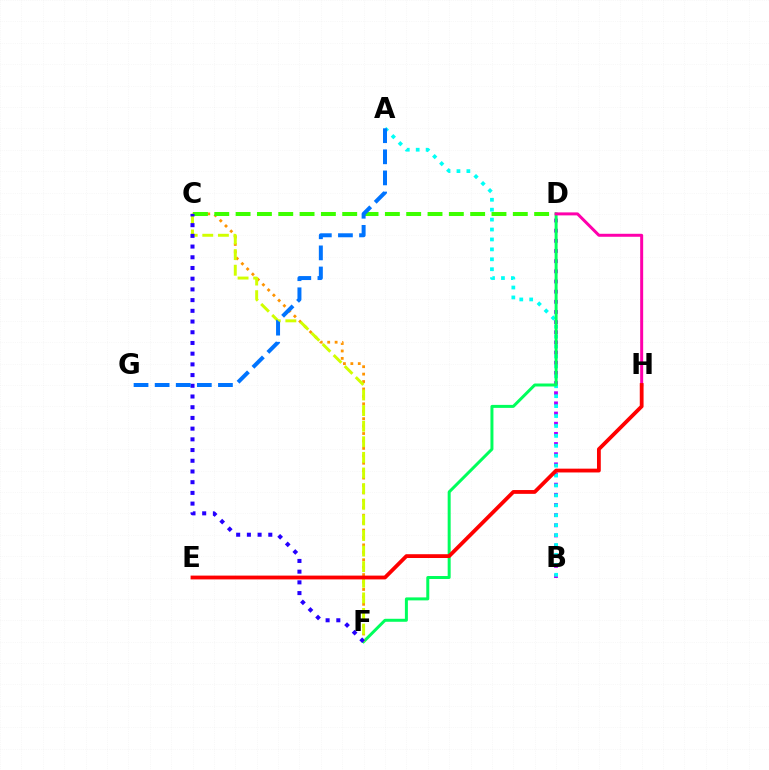{('C', 'F'): [{'color': '#ff9400', 'line_style': 'dotted', 'thickness': 2.02}, {'color': '#d1ff00', 'line_style': 'dashed', 'thickness': 2.12}, {'color': '#2500ff', 'line_style': 'dotted', 'thickness': 2.91}], ('C', 'D'): [{'color': '#3dff00', 'line_style': 'dashed', 'thickness': 2.9}], ('B', 'D'): [{'color': '#b900ff', 'line_style': 'dotted', 'thickness': 2.76}], ('A', 'B'): [{'color': '#00fff6', 'line_style': 'dotted', 'thickness': 2.7}], ('D', 'F'): [{'color': '#00ff5c', 'line_style': 'solid', 'thickness': 2.15}], ('D', 'H'): [{'color': '#ff00ac', 'line_style': 'solid', 'thickness': 2.15}], ('E', 'H'): [{'color': '#ff0000', 'line_style': 'solid', 'thickness': 2.74}], ('A', 'G'): [{'color': '#0074ff', 'line_style': 'dashed', 'thickness': 2.87}]}